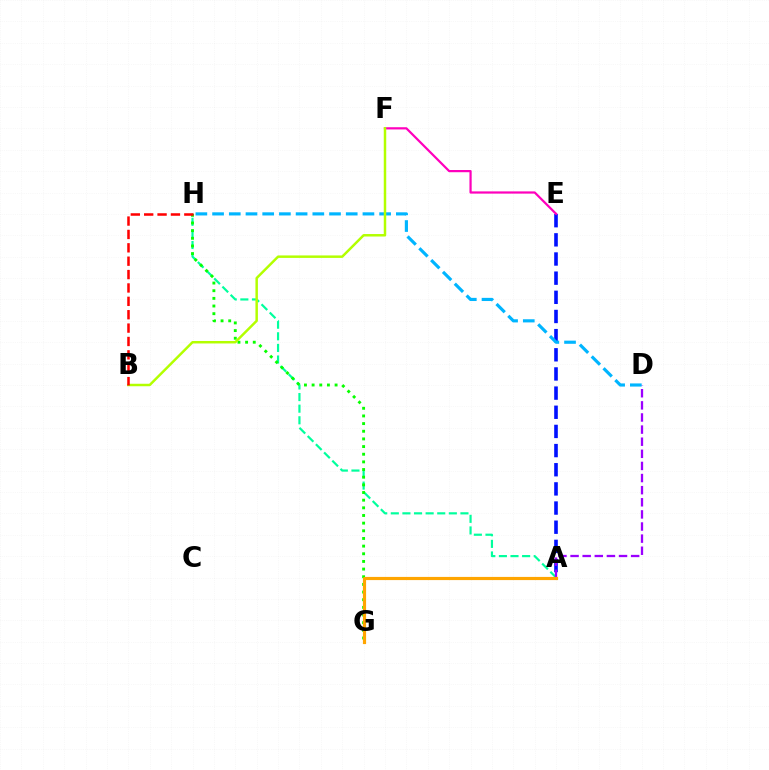{('A', 'H'): [{'color': '#00ff9d', 'line_style': 'dashed', 'thickness': 1.58}], ('A', 'E'): [{'color': '#0010ff', 'line_style': 'dashed', 'thickness': 2.6}], ('G', 'H'): [{'color': '#08ff00', 'line_style': 'dotted', 'thickness': 2.08}], ('A', 'D'): [{'color': '#9b00ff', 'line_style': 'dashed', 'thickness': 1.65}], ('E', 'F'): [{'color': '#ff00bd', 'line_style': 'solid', 'thickness': 1.6}], ('A', 'G'): [{'color': '#ffa500', 'line_style': 'solid', 'thickness': 2.28}], ('D', 'H'): [{'color': '#00b5ff', 'line_style': 'dashed', 'thickness': 2.27}], ('B', 'F'): [{'color': '#b3ff00', 'line_style': 'solid', 'thickness': 1.78}], ('B', 'H'): [{'color': '#ff0000', 'line_style': 'dashed', 'thickness': 1.82}]}